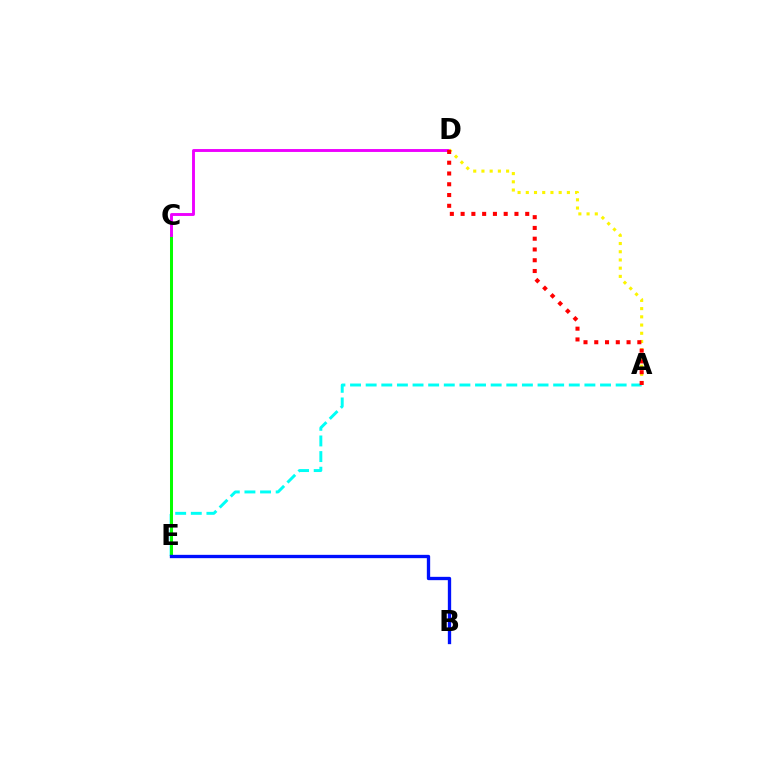{('A', 'E'): [{'color': '#00fff6', 'line_style': 'dashed', 'thickness': 2.12}], ('C', 'E'): [{'color': '#08ff00', 'line_style': 'solid', 'thickness': 2.17}], ('C', 'D'): [{'color': '#ee00ff', 'line_style': 'solid', 'thickness': 2.08}], ('A', 'D'): [{'color': '#fcf500', 'line_style': 'dotted', 'thickness': 2.23}, {'color': '#ff0000', 'line_style': 'dotted', 'thickness': 2.93}], ('B', 'E'): [{'color': '#0010ff', 'line_style': 'solid', 'thickness': 2.39}]}